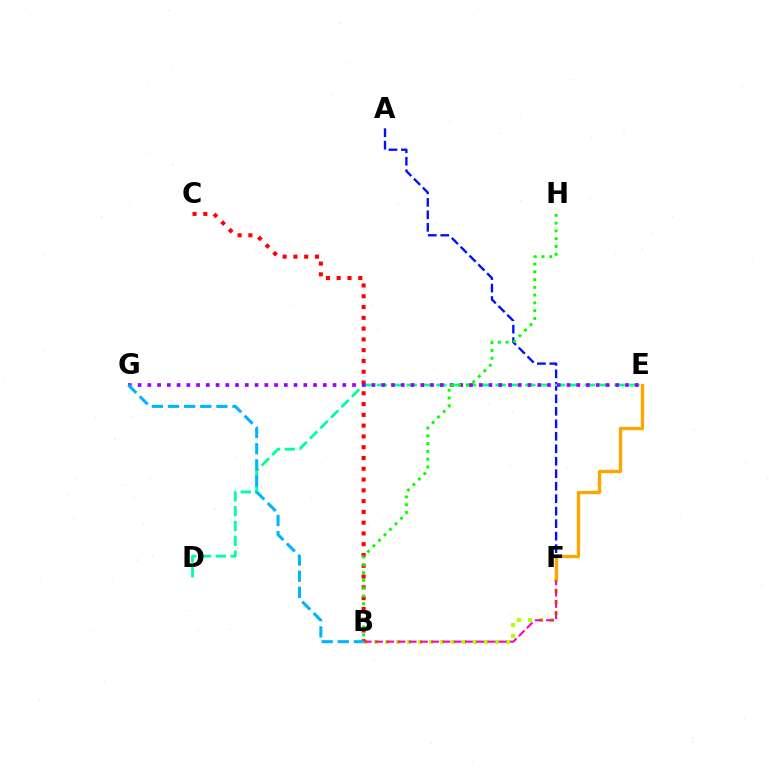{('B', 'F'): [{'color': '#b3ff00', 'line_style': 'dotted', 'thickness': 2.98}, {'color': '#ff00bd', 'line_style': 'dashed', 'thickness': 1.53}], ('A', 'F'): [{'color': '#0010ff', 'line_style': 'dashed', 'thickness': 1.7}], ('B', 'C'): [{'color': '#ff0000', 'line_style': 'dotted', 'thickness': 2.93}], ('D', 'E'): [{'color': '#00ff9d', 'line_style': 'dashed', 'thickness': 2.02}], ('E', 'G'): [{'color': '#9b00ff', 'line_style': 'dotted', 'thickness': 2.65}], ('B', 'G'): [{'color': '#00b5ff', 'line_style': 'dashed', 'thickness': 2.19}], ('E', 'F'): [{'color': '#ffa500', 'line_style': 'solid', 'thickness': 2.41}], ('B', 'H'): [{'color': '#08ff00', 'line_style': 'dotted', 'thickness': 2.11}]}